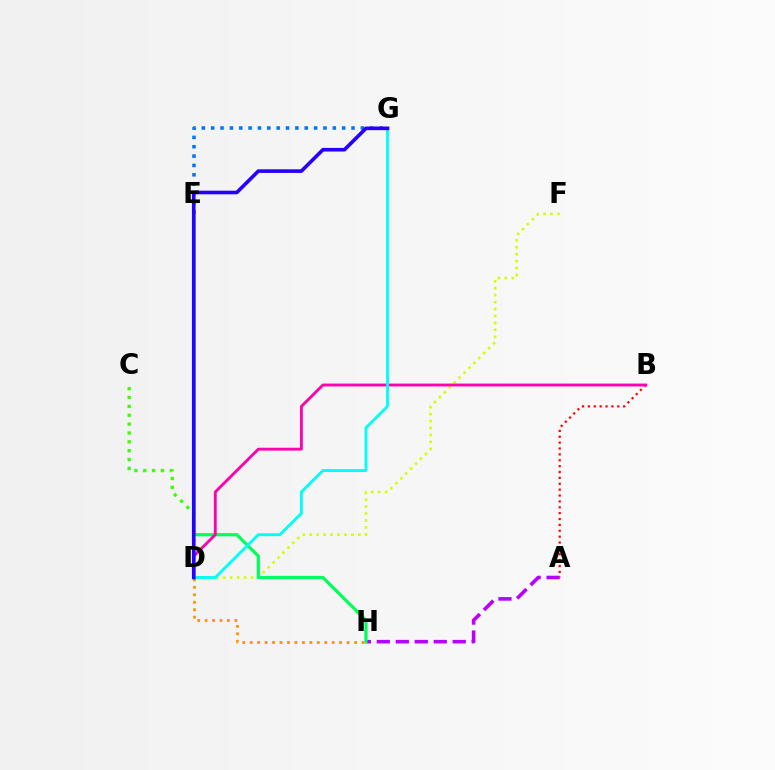{('A', 'H'): [{'color': '#b900ff', 'line_style': 'dashed', 'thickness': 2.58}], ('D', 'F'): [{'color': '#d1ff00', 'line_style': 'dotted', 'thickness': 1.89}], ('E', 'H'): [{'color': '#00ff5c', 'line_style': 'solid', 'thickness': 2.32}], ('A', 'B'): [{'color': '#ff0000', 'line_style': 'dotted', 'thickness': 1.6}], ('B', 'D'): [{'color': '#ff00ac', 'line_style': 'solid', 'thickness': 2.06}], ('E', 'G'): [{'color': '#0074ff', 'line_style': 'dotted', 'thickness': 2.54}], ('C', 'D'): [{'color': '#3dff00', 'line_style': 'dotted', 'thickness': 2.41}], ('D', 'H'): [{'color': '#ff9400', 'line_style': 'dotted', 'thickness': 2.03}], ('D', 'G'): [{'color': '#00fff6', 'line_style': 'solid', 'thickness': 2.07}, {'color': '#2500ff', 'line_style': 'solid', 'thickness': 2.61}]}